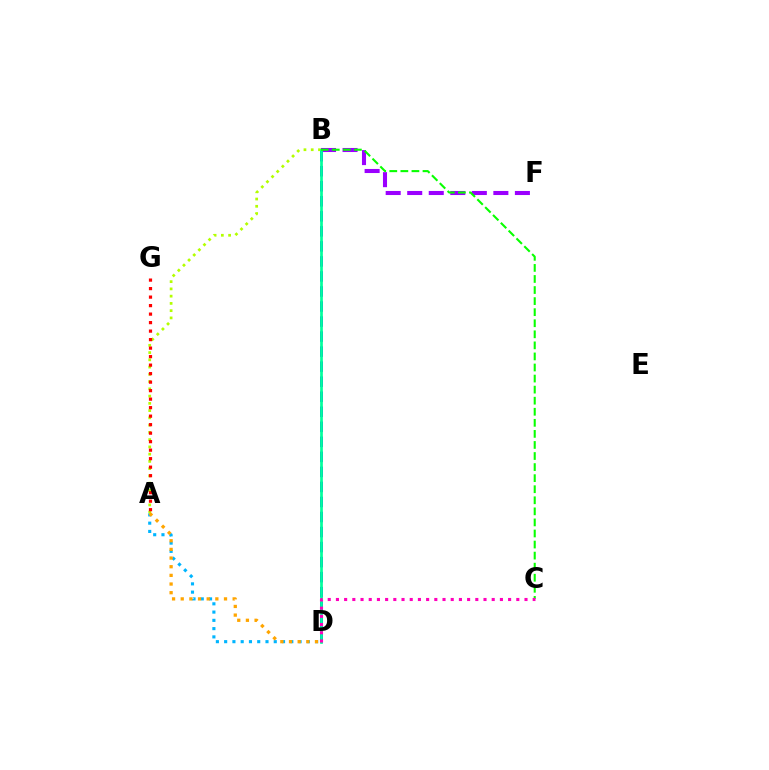{('A', 'D'): [{'color': '#00b5ff', 'line_style': 'dotted', 'thickness': 2.25}, {'color': '#ffa500', 'line_style': 'dotted', 'thickness': 2.35}], ('B', 'F'): [{'color': '#9b00ff', 'line_style': 'dashed', 'thickness': 2.93}], ('B', 'D'): [{'color': '#0010ff', 'line_style': 'dashed', 'thickness': 2.04}, {'color': '#00ff9d', 'line_style': 'solid', 'thickness': 1.94}], ('A', 'B'): [{'color': '#b3ff00', 'line_style': 'dotted', 'thickness': 1.97}], ('A', 'G'): [{'color': '#ff0000', 'line_style': 'dotted', 'thickness': 2.31}], ('B', 'C'): [{'color': '#08ff00', 'line_style': 'dashed', 'thickness': 1.5}], ('C', 'D'): [{'color': '#ff00bd', 'line_style': 'dotted', 'thickness': 2.23}]}